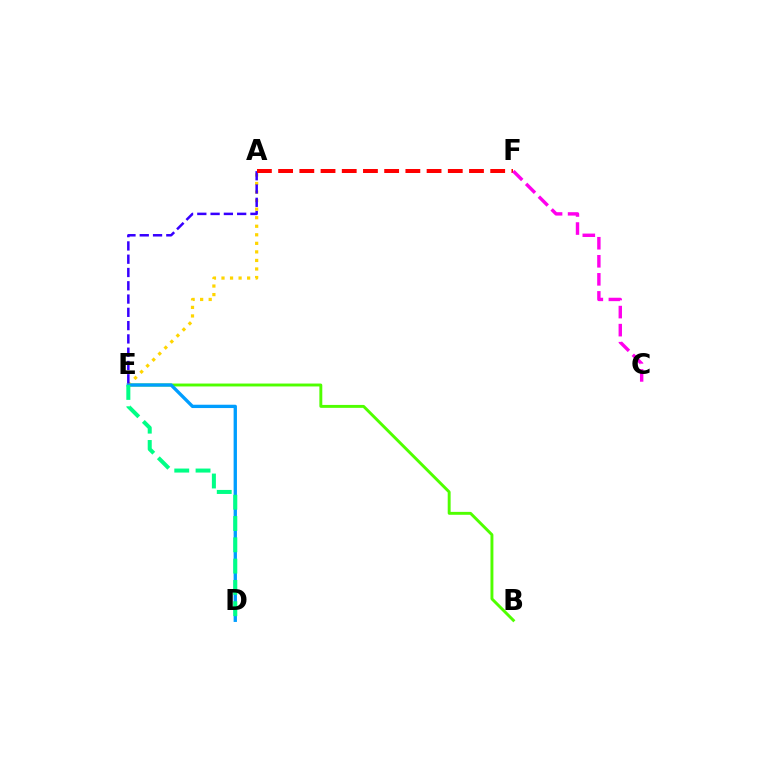{('B', 'E'): [{'color': '#4fff00', 'line_style': 'solid', 'thickness': 2.1}], ('A', 'E'): [{'color': '#ffd500', 'line_style': 'dotted', 'thickness': 2.32}, {'color': '#3700ff', 'line_style': 'dashed', 'thickness': 1.8}], ('D', 'E'): [{'color': '#009eff', 'line_style': 'solid', 'thickness': 2.39}, {'color': '#00ff86', 'line_style': 'dashed', 'thickness': 2.89}], ('A', 'F'): [{'color': '#ff0000', 'line_style': 'dashed', 'thickness': 2.88}], ('C', 'F'): [{'color': '#ff00ed', 'line_style': 'dashed', 'thickness': 2.45}]}